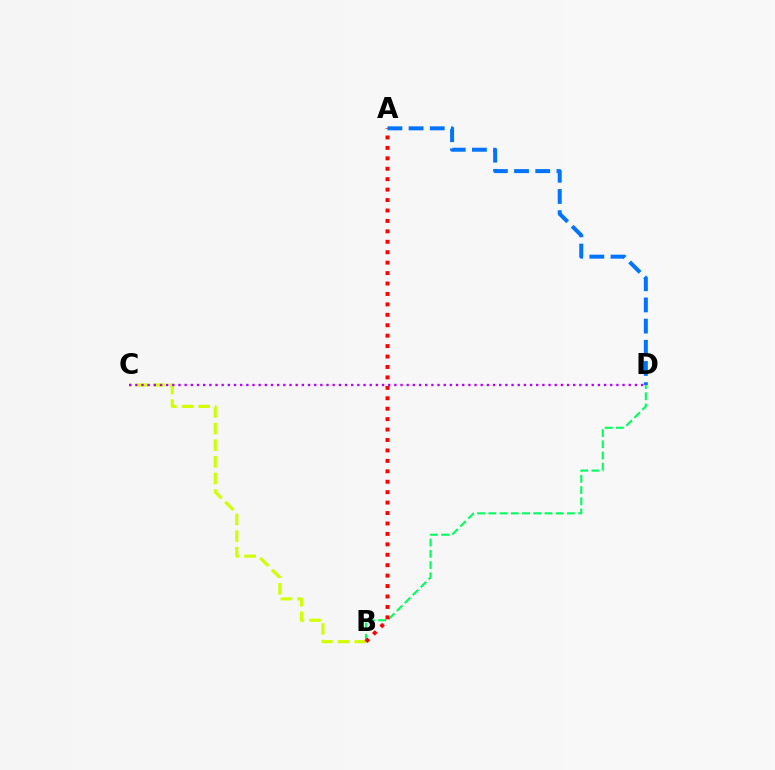{('B', 'C'): [{'color': '#d1ff00', 'line_style': 'dashed', 'thickness': 2.26}], ('B', 'D'): [{'color': '#00ff5c', 'line_style': 'dashed', 'thickness': 1.52}], ('A', 'B'): [{'color': '#ff0000', 'line_style': 'dotted', 'thickness': 2.83}], ('A', 'D'): [{'color': '#0074ff', 'line_style': 'dashed', 'thickness': 2.88}], ('C', 'D'): [{'color': '#b900ff', 'line_style': 'dotted', 'thickness': 1.68}]}